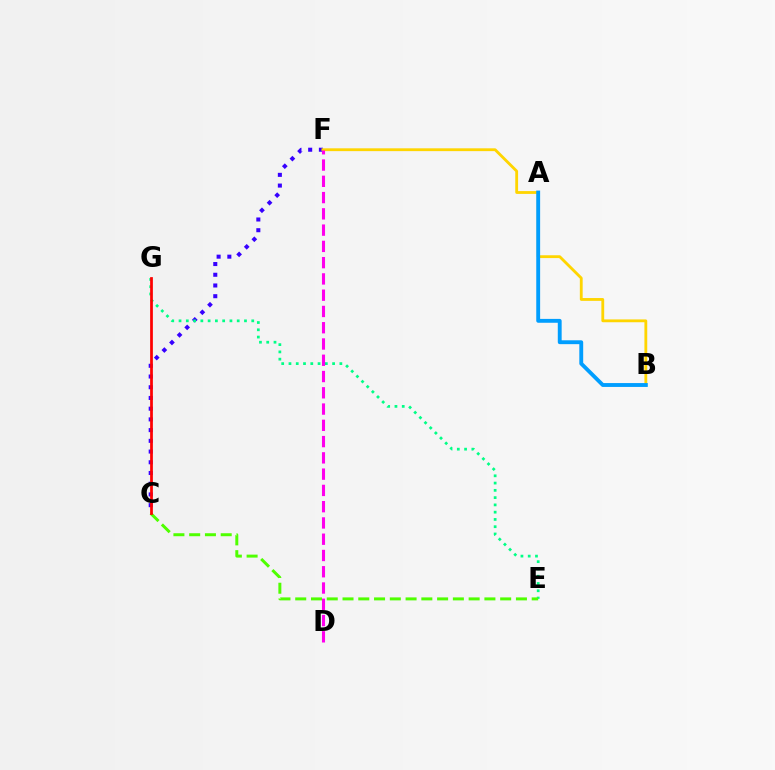{('C', 'F'): [{'color': '#3700ff', 'line_style': 'dotted', 'thickness': 2.91}], ('E', 'G'): [{'color': '#00ff86', 'line_style': 'dotted', 'thickness': 1.98}], ('B', 'F'): [{'color': '#ffd500', 'line_style': 'solid', 'thickness': 2.03}], ('D', 'F'): [{'color': '#ff00ed', 'line_style': 'dashed', 'thickness': 2.21}], ('C', 'E'): [{'color': '#4fff00', 'line_style': 'dashed', 'thickness': 2.14}], ('C', 'G'): [{'color': '#ff0000', 'line_style': 'solid', 'thickness': 1.97}], ('A', 'B'): [{'color': '#009eff', 'line_style': 'solid', 'thickness': 2.78}]}